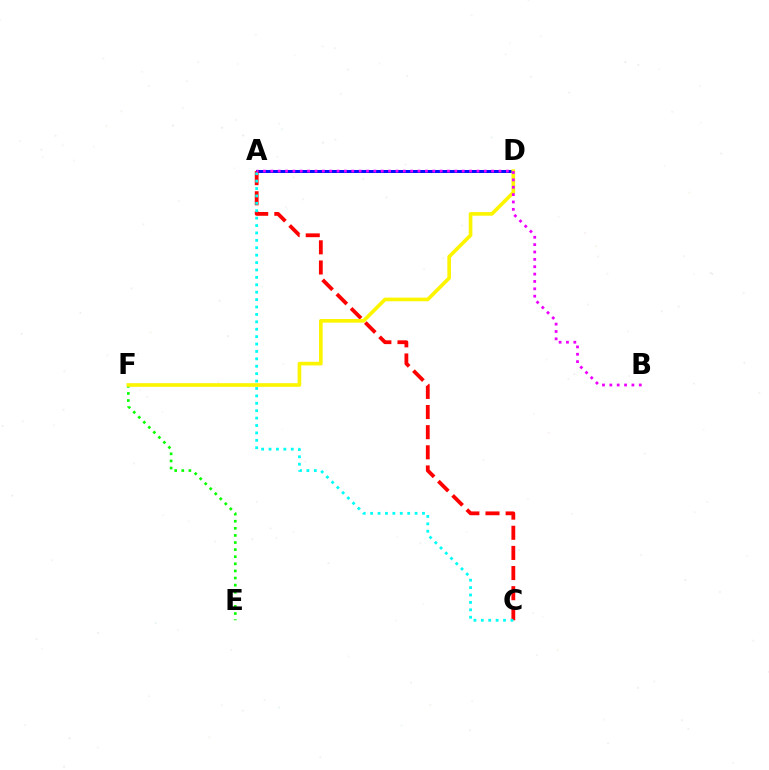{('A', 'D'): [{'color': '#0010ff', 'line_style': 'solid', 'thickness': 2.15}], ('A', 'C'): [{'color': '#ff0000', 'line_style': 'dashed', 'thickness': 2.74}, {'color': '#00fff6', 'line_style': 'dotted', 'thickness': 2.01}], ('E', 'F'): [{'color': '#08ff00', 'line_style': 'dotted', 'thickness': 1.93}], ('D', 'F'): [{'color': '#fcf500', 'line_style': 'solid', 'thickness': 2.63}], ('A', 'B'): [{'color': '#ee00ff', 'line_style': 'dotted', 'thickness': 2.0}]}